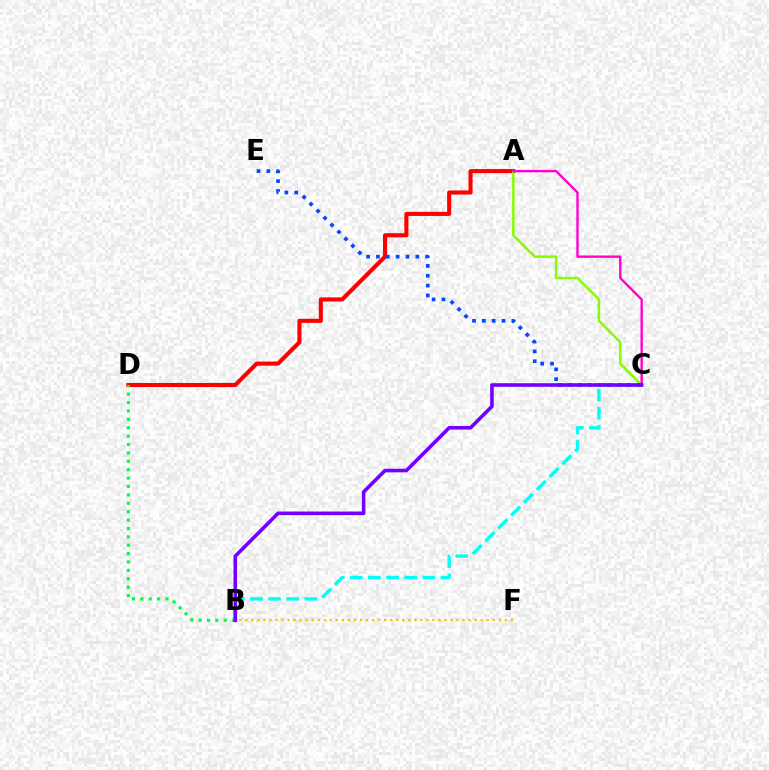{('A', 'D'): [{'color': '#ff0000', 'line_style': 'solid', 'thickness': 2.94}], ('A', 'C'): [{'color': '#84ff00', 'line_style': 'solid', 'thickness': 1.8}, {'color': '#ff00cf', 'line_style': 'solid', 'thickness': 1.71}], ('B', 'C'): [{'color': '#00fff6', 'line_style': 'dashed', 'thickness': 2.46}, {'color': '#7200ff', 'line_style': 'solid', 'thickness': 2.58}], ('B', 'D'): [{'color': '#00ff39', 'line_style': 'dotted', 'thickness': 2.28}], ('C', 'E'): [{'color': '#004bff', 'line_style': 'dotted', 'thickness': 2.68}], ('B', 'F'): [{'color': '#ffbd00', 'line_style': 'dotted', 'thickness': 1.64}]}